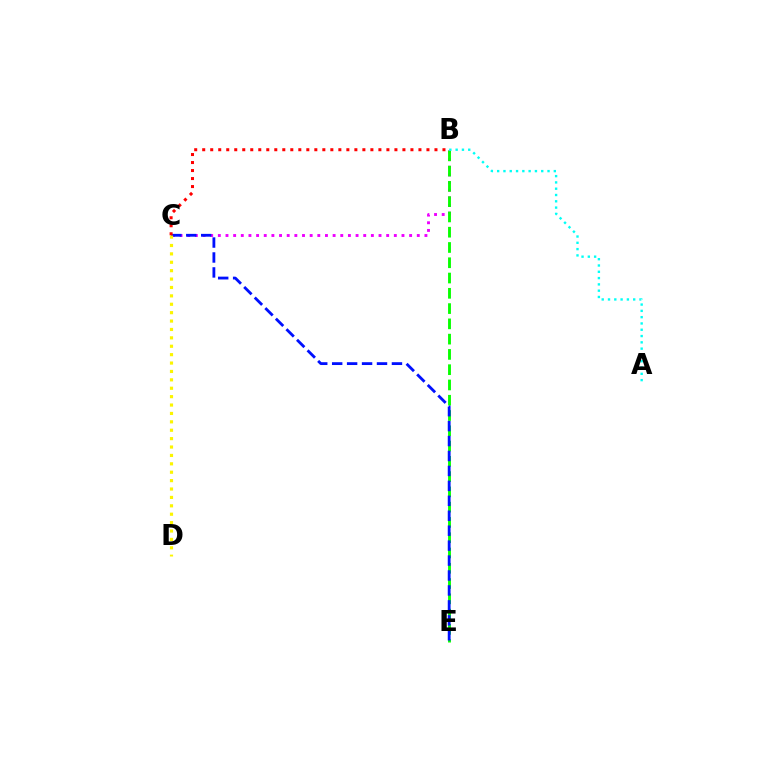{('B', 'C'): [{'color': '#ee00ff', 'line_style': 'dotted', 'thickness': 2.08}, {'color': '#ff0000', 'line_style': 'dotted', 'thickness': 2.18}], ('B', 'E'): [{'color': '#08ff00', 'line_style': 'dashed', 'thickness': 2.08}], ('C', 'E'): [{'color': '#0010ff', 'line_style': 'dashed', 'thickness': 2.03}], ('A', 'B'): [{'color': '#00fff6', 'line_style': 'dotted', 'thickness': 1.71}], ('C', 'D'): [{'color': '#fcf500', 'line_style': 'dotted', 'thickness': 2.28}]}